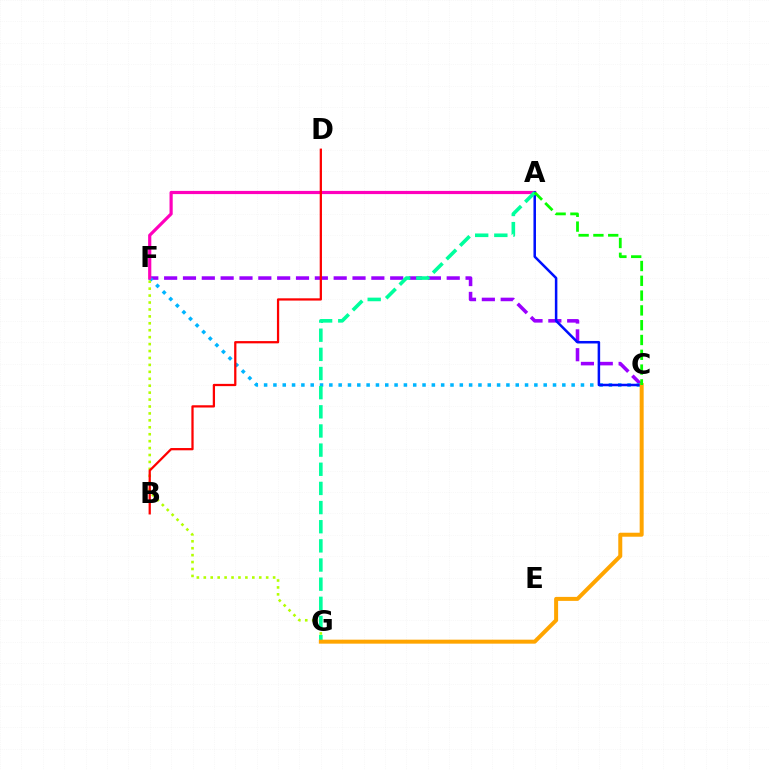{('C', 'F'): [{'color': '#9b00ff', 'line_style': 'dashed', 'thickness': 2.56}, {'color': '#00b5ff', 'line_style': 'dotted', 'thickness': 2.53}], ('A', 'F'): [{'color': '#ff00bd', 'line_style': 'solid', 'thickness': 2.29}], ('A', 'C'): [{'color': '#0010ff', 'line_style': 'solid', 'thickness': 1.81}, {'color': '#08ff00', 'line_style': 'dashed', 'thickness': 2.01}], ('F', 'G'): [{'color': '#b3ff00', 'line_style': 'dotted', 'thickness': 1.88}], ('B', 'D'): [{'color': '#ff0000', 'line_style': 'solid', 'thickness': 1.63}], ('A', 'G'): [{'color': '#00ff9d', 'line_style': 'dashed', 'thickness': 2.6}], ('C', 'G'): [{'color': '#ffa500', 'line_style': 'solid', 'thickness': 2.87}]}